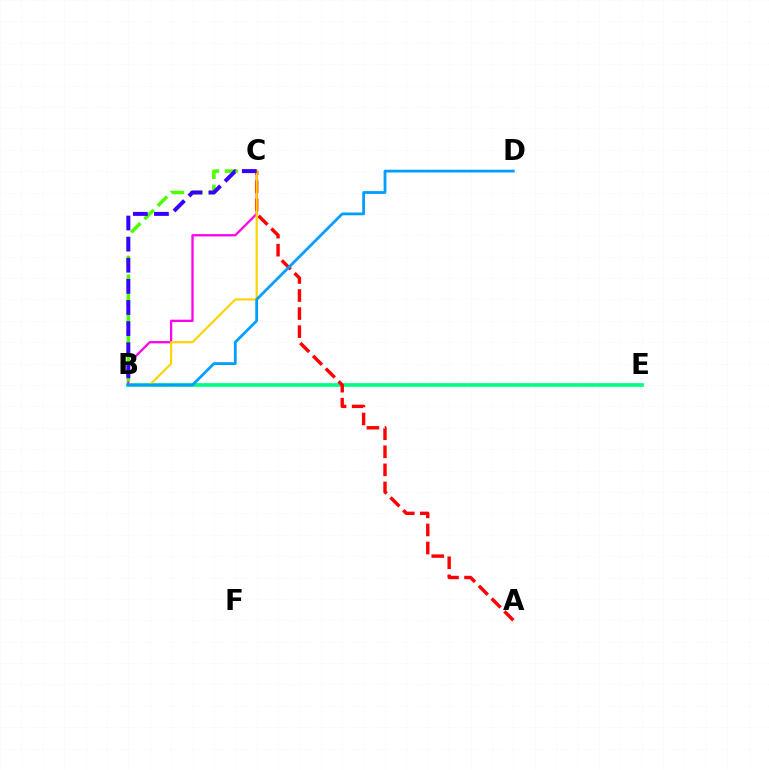{('B', 'E'): [{'color': '#00ff86', 'line_style': 'solid', 'thickness': 2.67}], ('B', 'C'): [{'color': '#ff00ed', 'line_style': 'solid', 'thickness': 1.64}, {'color': '#4fff00', 'line_style': 'dashed', 'thickness': 2.55}, {'color': '#ffd500', 'line_style': 'solid', 'thickness': 1.57}, {'color': '#3700ff', 'line_style': 'dashed', 'thickness': 2.87}], ('A', 'C'): [{'color': '#ff0000', 'line_style': 'dashed', 'thickness': 2.45}], ('B', 'D'): [{'color': '#009eff', 'line_style': 'solid', 'thickness': 2.01}]}